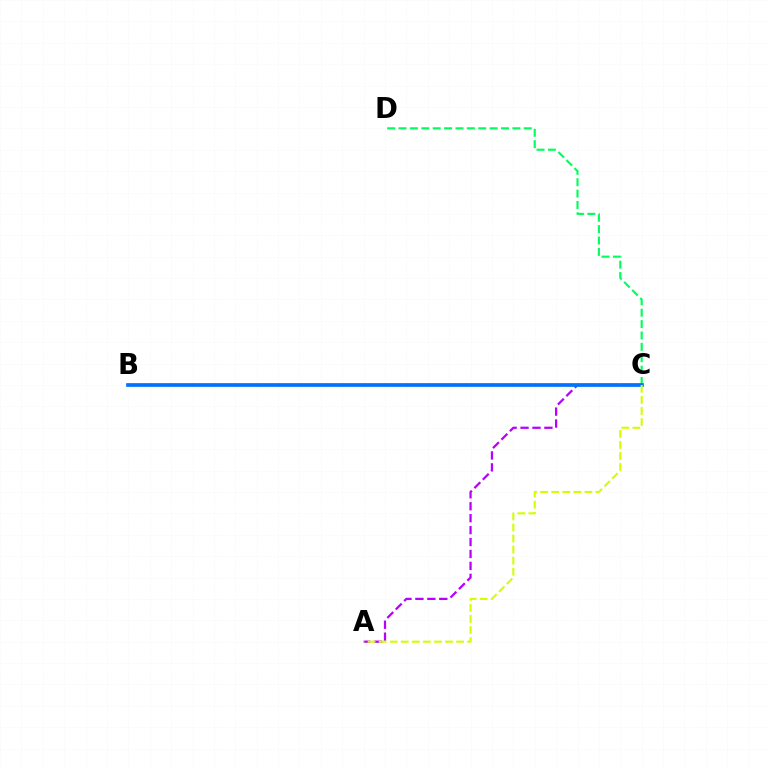{('B', 'C'): [{'color': '#ff0000', 'line_style': 'dashed', 'thickness': 1.56}, {'color': '#0074ff', 'line_style': 'solid', 'thickness': 2.67}], ('A', 'C'): [{'color': '#b900ff', 'line_style': 'dashed', 'thickness': 1.62}, {'color': '#d1ff00', 'line_style': 'dashed', 'thickness': 1.5}], ('C', 'D'): [{'color': '#00ff5c', 'line_style': 'dashed', 'thickness': 1.55}]}